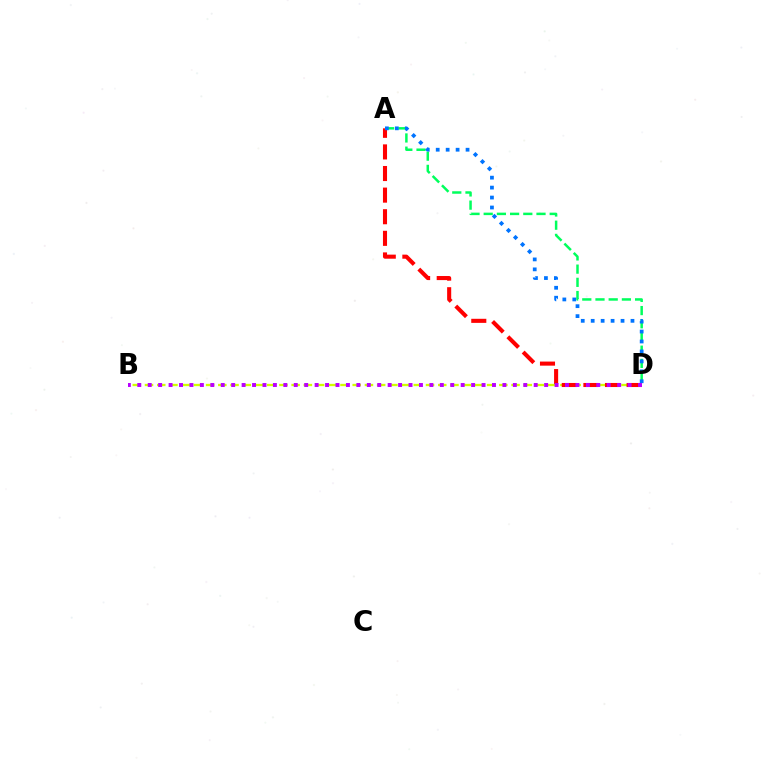{('B', 'D'): [{'color': '#d1ff00', 'line_style': 'dashed', 'thickness': 1.66}, {'color': '#b900ff', 'line_style': 'dotted', 'thickness': 2.83}], ('A', 'D'): [{'color': '#00ff5c', 'line_style': 'dashed', 'thickness': 1.79}, {'color': '#ff0000', 'line_style': 'dashed', 'thickness': 2.93}, {'color': '#0074ff', 'line_style': 'dotted', 'thickness': 2.7}]}